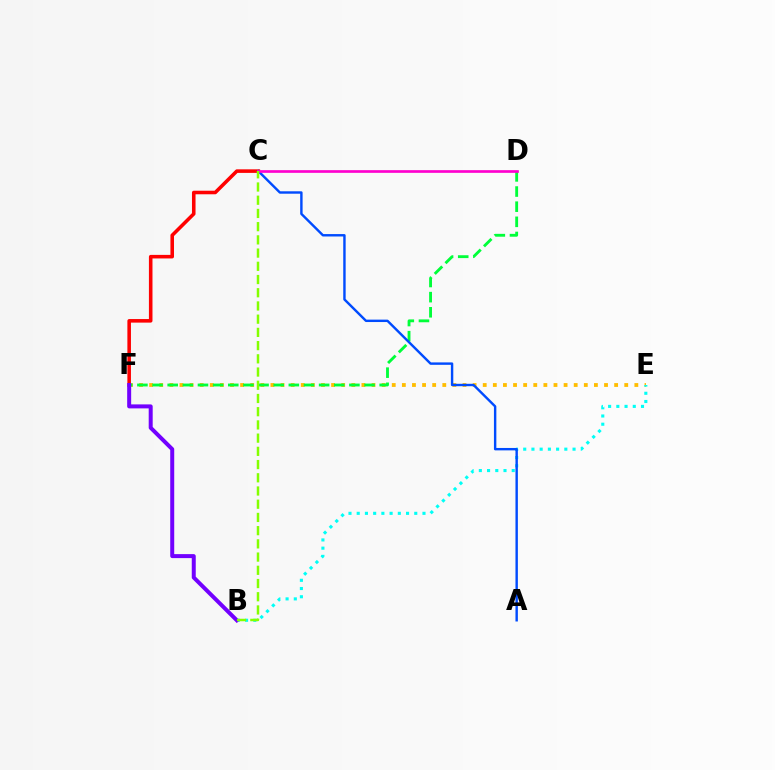{('E', 'F'): [{'color': '#ffbd00', 'line_style': 'dotted', 'thickness': 2.75}], ('C', 'F'): [{'color': '#ff0000', 'line_style': 'solid', 'thickness': 2.57}], ('B', 'E'): [{'color': '#00fff6', 'line_style': 'dotted', 'thickness': 2.23}], ('D', 'F'): [{'color': '#00ff39', 'line_style': 'dashed', 'thickness': 2.06}], ('A', 'C'): [{'color': '#004bff', 'line_style': 'solid', 'thickness': 1.74}], ('C', 'D'): [{'color': '#ff00cf', 'line_style': 'solid', 'thickness': 1.93}], ('B', 'F'): [{'color': '#7200ff', 'line_style': 'solid', 'thickness': 2.87}], ('B', 'C'): [{'color': '#84ff00', 'line_style': 'dashed', 'thickness': 1.8}]}